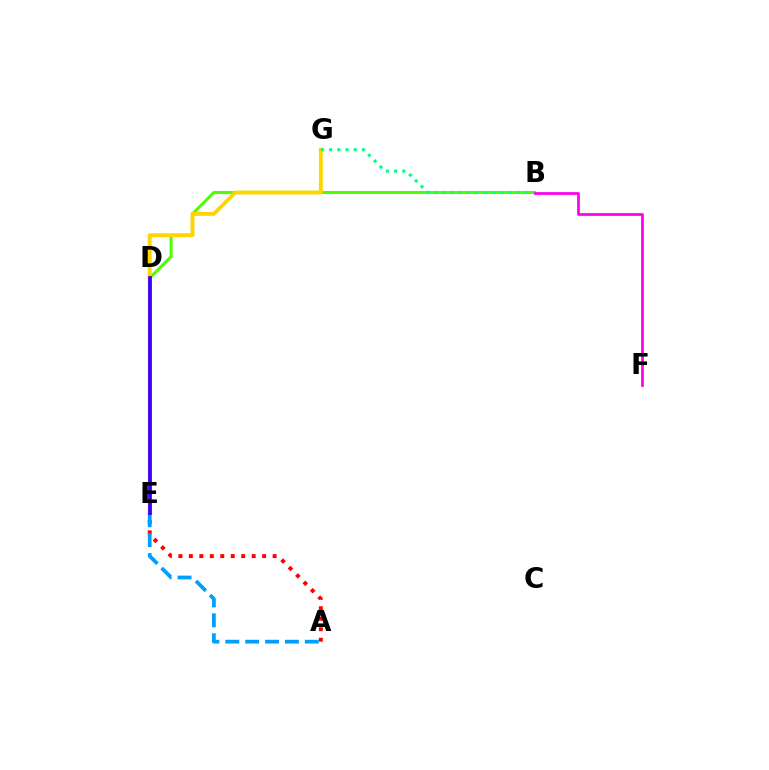{('B', 'D'): [{'color': '#4fff00', 'line_style': 'solid', 'thickness': 2.19}], ('E', 'G'): [{'color': '#ffd500', 'line_style': 'solid', 'thickness': 2.8}], ('B', 'G'): [{'color': '#00ff86', 'line_style': 'dotted', 'thickness': 2.23}], ('A', 'E'): [{'color': '#ff0000', 'line_style': 'dotted', 'thickness': 2.85}, {'color': '#009eff', 'line_style': 'dashed', 'thickness': 2.7}], ('D', 'E'): [{'color': '#3700ff', 'line_style': 'solid', 'thickness': 2.69}], ('B', 'F'): [{'color': '#ff00ed', 'line_style': 'solid', 'thickness': 1.97}]}